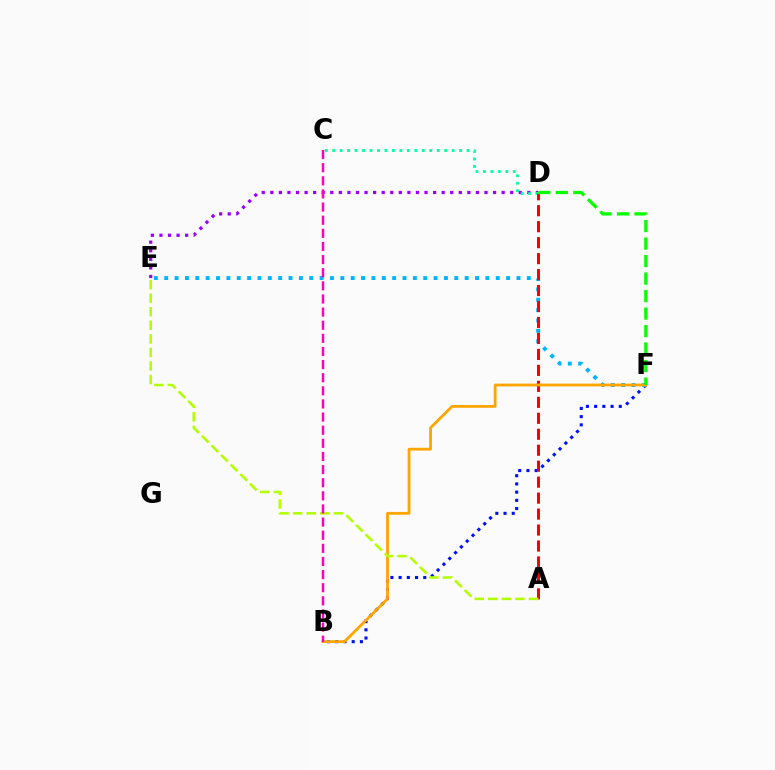{('D', 'E'): [{'color': '#9b00ff', 'line_style': 'dotted', 'thickness': 2.33}], ('B', 'F'): [{'color': '#0010ff', 'line_style': 'dotted', 'thickness': 2.23}, {'color': '#ffa500', 'line_style': 'solid', 'thickness': 2.01}], ('C', 'D'): [{'color': '#00ff9d', 'line_style': 'dotted', 'thickness': 2.03}], ('E', 'F'): [{'color': '#00b5ff', 'line_style': 'dotted', 'thickness': 2.81}], ('A', 'D'): [{'color': '#ff0000', 'line_style': 'dashed', 'thickness': 2.17}], ('A', 'E'): [{'color': '#b3ff00', 'line_style': 'dashed', 'thickness': 1.84}], ('D', 'F'): [{'color': '#08ff00', 'line_style': 'dashed', 'thickness': 2.38}], ('B', 'C'): [{'color': '#ff00bd', 'line_style': 'dashed', 'thickness': 1.78}]}